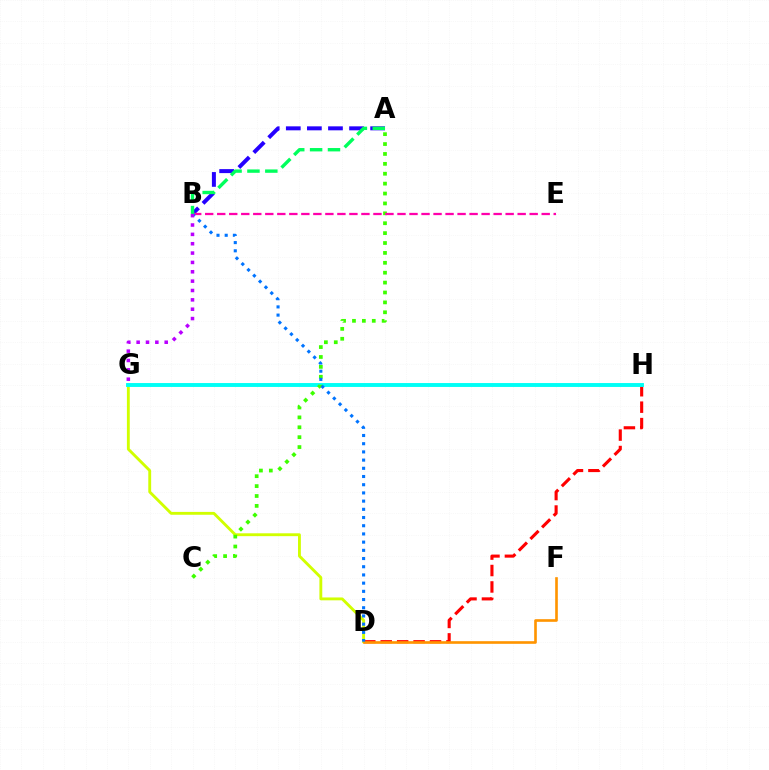{('D', 'H'): [{'color': '#ff0000', 'line_style': 'dashed', 'thickness': 2.23}], ('D', 'G'): [{'color': '#d1ff00', 'line_style': 'solid', 'thickness': 2.06}], ('D', 'F'): [{'color': '#ff9400', 'line_style': 'solid', 'thickness': 1.9}], ('G', 'H'): [{'color': '#00fff6', 'line_style': 'solid', 'thickness': 2.81}], ('A', 'B'): [{'color': '#2500ff', 'line_style': 'dashed', 'thickness': 2.86}, {'color': '#00ff5c', 'line_style': 'dashed', 'thickness': 2.43}], ('A', 'C'): [{'color': '#3dff00', 'line_style': 'dotted', 'thickness': 2.69}], ('B', 'E'): [{'color': '#ff00ac', 'line_style': 'dashed', 'thickness': 1.63}], ('B', 'D'): [{'color': '#0074ff', 'line_style': 'dotted', 'thickness': 2.23}], ('B', 'G'): [{'color': '#b900ff', 'line_style': 'dotted', 'thickness': 2.54}]}